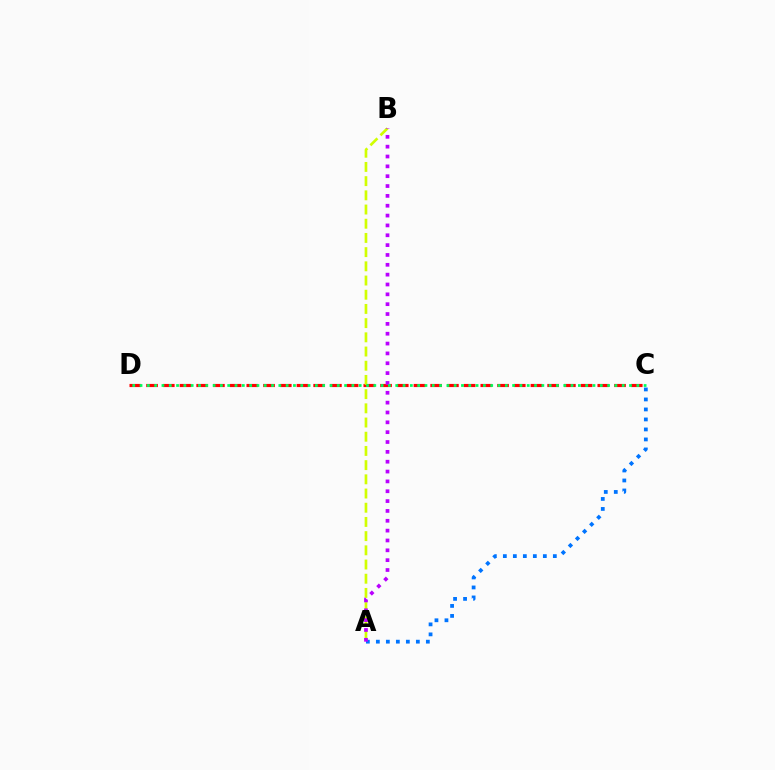{('A', 'C'): [{'color': '#0074ff', 'line_style': 'dotted', 'thickness': 2.72}], ('C', 'D'): [{'color': '#ff0000', 'line_style': 'dashed', 'thickness': 2.27}, {'color': '#00ff5c', 'line_style': 'dotted', 'thickness': 1.98}], ('A', 'B'): [{'color': '#d1ff00', 'line_style': 'dashed', 'thickness': 1.93}, {'color': '#b900ff', 'line_style': 'dotted', 'thickness': 2.67}]}